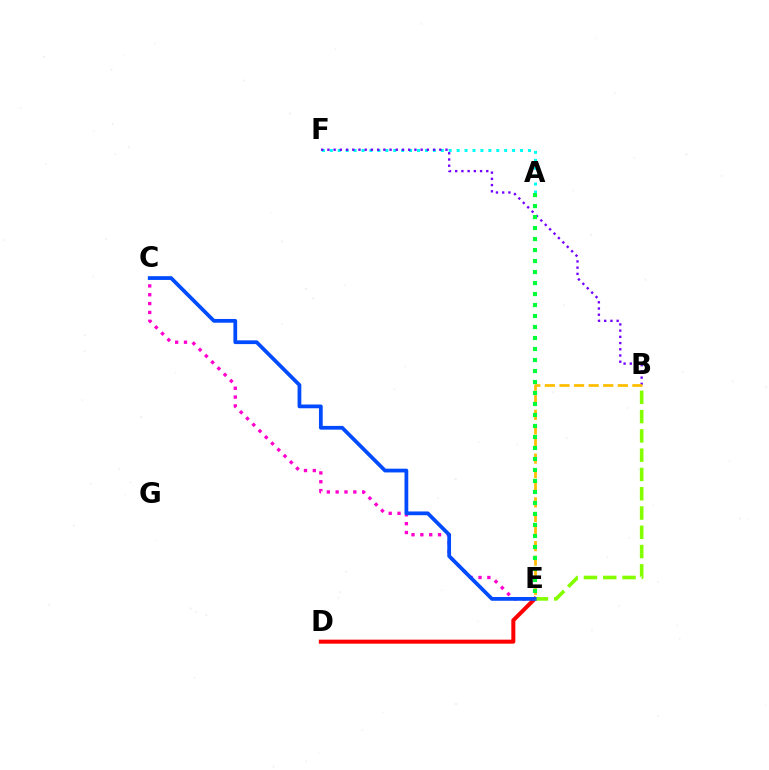{('A', 'F'): [{'color': '#00fff6', 'line_style': 'dotted', 'thickness': 2.15}], ('D', 'E'): [{'color': '#ff0000', 'line_style': 'solid', 'thickness': 2.89}], ('B', 'F'): [{'color': '#7200ff', 'line_style': 'dotted', 'thickness': 1.69}], ('C', 'E'): [{'color': '#ff00cf', 'line_style': 'dotted', 'thickness': 2.4}, {'color': '#004bff', 'line_style': 'solid', 'thickness': 2.7}], ('B', 'E'): [{'color': '#84ff00', 'line_style': 'dashed', 'thickness': 2.62}, {'color': '#ffbd00', 'line_style': 'dashed', 'thickness': 1.98}], ('A', 'E'): [{'color': '#00ff39', 'line_style': 'dotted', 'thickness': 2.99}]}